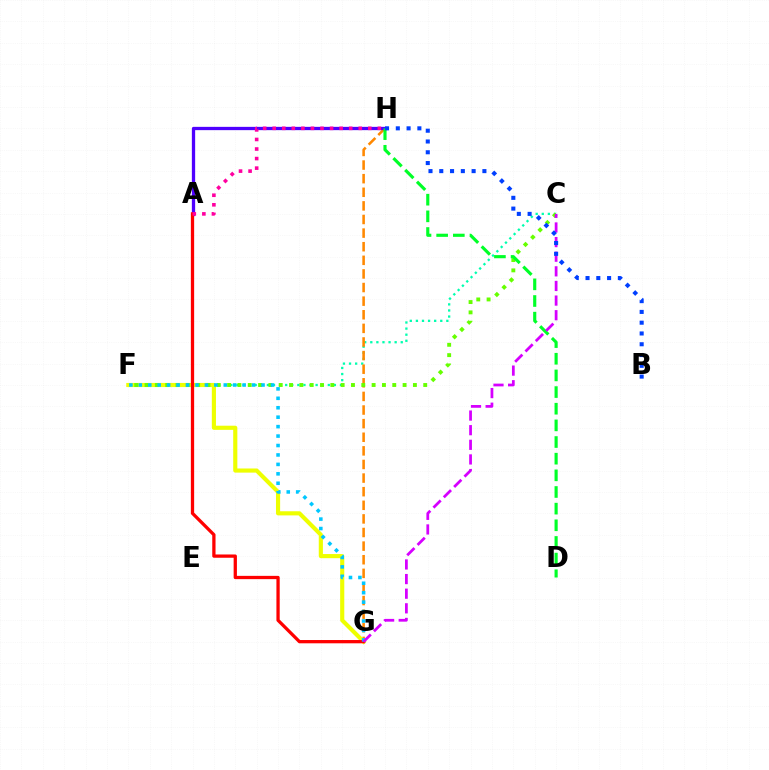{('C', 'F'): [{'color': '#00ffaf', 'line_style': 'dotted', 'thickness': 1.65}, {'color': '#66ff00', 'line_style': 'dotted', 'thickness': 2.8}], ('G', 'H'): [{'color': '#ff8800', 'line_style': 'dashed', 'thickness': 1.85}], ('F', 'G'): [{'color': '#eeff00', 'line_style': 'solid', 'thickness': 2.98}, {'color': '#00c7ff', 'line_style': 'dotted', 'thickness': 2.56}], ('A', 'H'): [{'color': '#4f00ff', 'line_style': 'solid', 'thickness': 2.37}, {'color': '#ff00a0', 'line_style': 'dotted', 'thickness': 2.6}], ('A', 'G'): [{'color': '#ff0000', 'line_style': 'solid', 'thickness': 2.36}], ('D', 'H'): [{'color': '#00ff27', 'line_style': 'dashed', 'thickness': 2.26}], ('C', 'G'): [{'color': '#d600ff', 'line_style': 'dashed', 'thickness': 1.99}], ('B', 'H'): [{'color': '#003fff', 'line_style': 'dotted', 'thickness': 2.93}]}